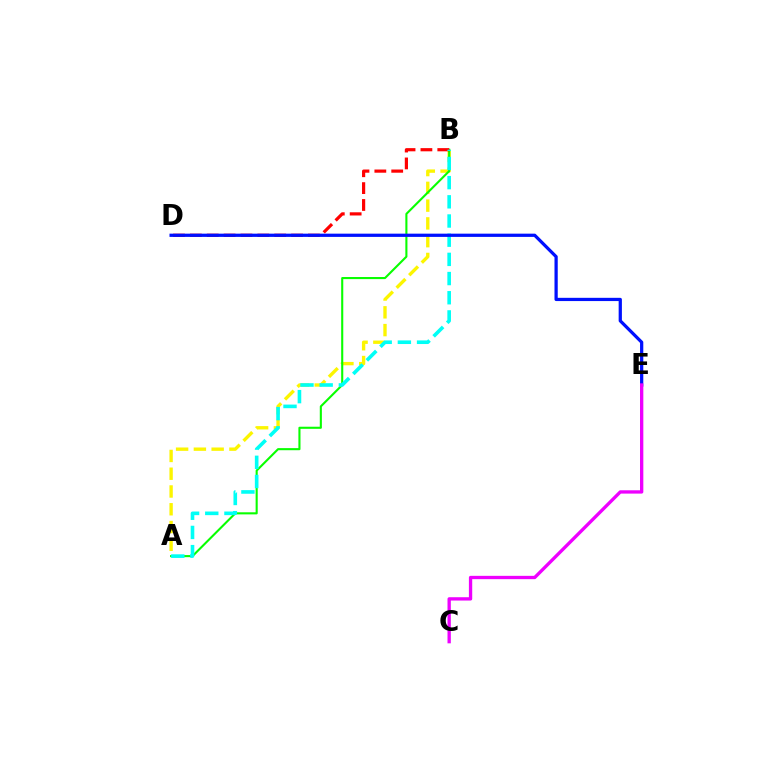{('A', 'B'): [{'color': '#fcf500', 'line_style': 'dashed', 'thickness': 2.41}, {'color': '#08ff00', 'line_style': 'solid', 'thickness': 1.51}, {'color': '#00fff6', 'line_style': 'dashed', 'thickness': 2.61}], ('B', 'D'): [{'color': '#ff0000', 'line_style': 'dashed', 'thickness': 2.29}], ('D', 'E'): [{'color': '#0010ff', 'line_style': 'solid', 'thickness': 2.33}], ('C', 'E'): [{'color': '#ee00ff', 'line_style': 'solid', 'thickness': 2.39}]}